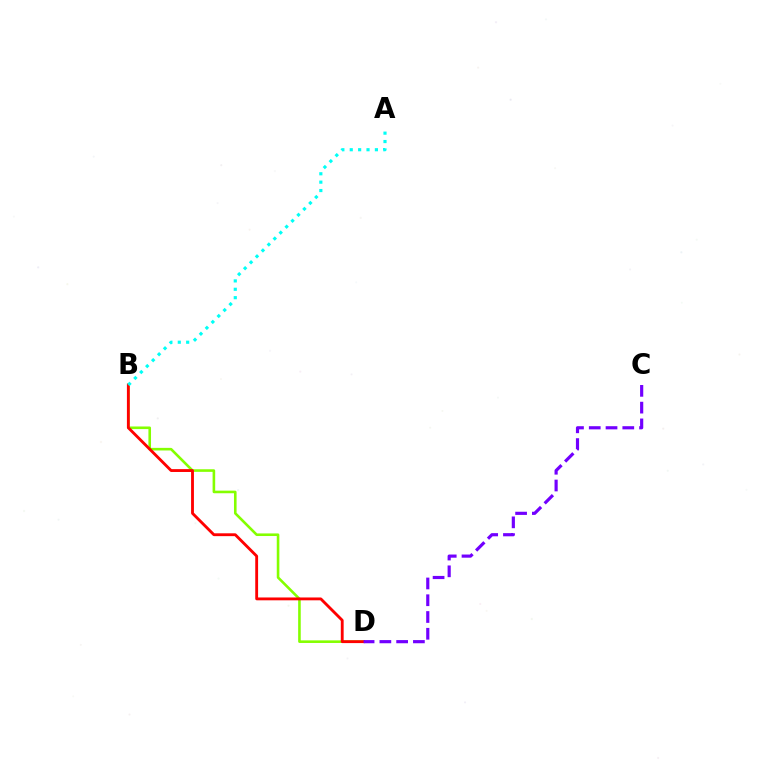{('B', 'D'): [{'color': '#84ff00', 'line_style': 'solid', 'thickness': 1.87}, {'color': '#ff0000', 'line_style': 'solid', 'thickness': 2.05}], ('A', 'B'): [{'color': '#00fff6', 'line_style': 'dotted', 'thickness': 2.28}], ('C', 'D'): [{'color': '#7200ff', 'line_style': 'dashed', 'thickness': 2.28}]}